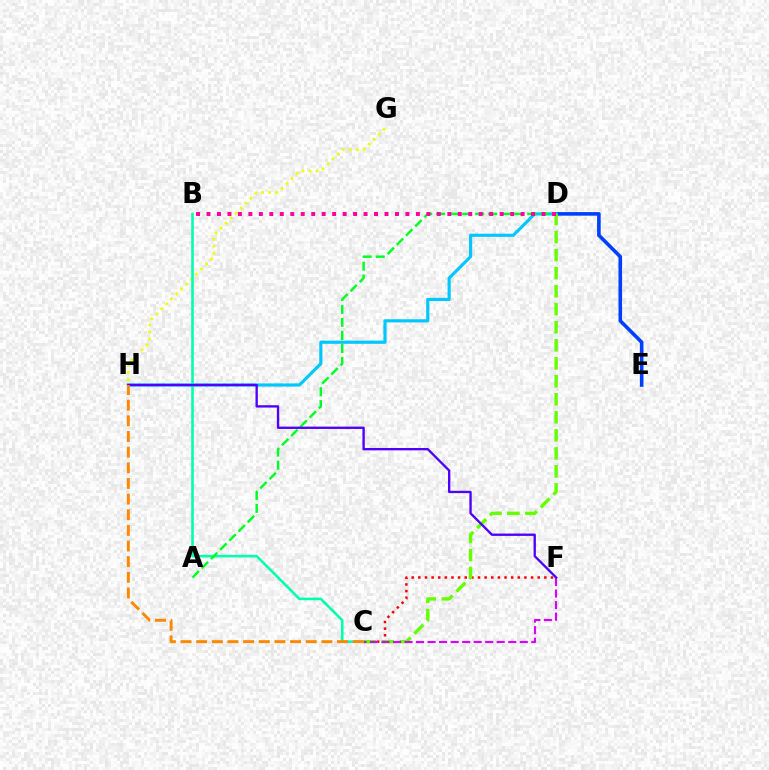{('C', 'F'): [{'color': '#ff0000', 'line_style': 'dotted', 'thickness': 1.8}, {'color': '#d600ff', 'line_style': 'dashed', 'thickness': 1.57}], ('D', 'E'): [{'color': '#003fff', 'line_style': 'solid', 'thickness': 2.59}], ('G', 'H'): [{'color': '#eeff00', 'line_style': 'dotted', 'thickness': 1.91}], ('D', 'H'): [{'color': '#00c7ff', 'line_style': 'solid', 'thickness': 2.28}], ('B', 'C'): [{'color': '#00ffaf', 'line_style': 'solid', 'thickness': 1.88}], ('A', 'D'): [{'color': '#00ff27', 'line_style': 'dashed', 'thickness': 1.77}], ('C', 'D'): [{'color': '#66ff00', 'line_style': 'dashed', 'thickness': 2.45}], ('B', 'D'): [{'color': '#ff00a0', 'line_style': 'dotted', 'thickness': 2.84}], ('F', 'H'): [{'color': '#4f00ff', 'line_style': 'solid', 'thickness': 1.69}], ('C', 'H'): [{'color': '#ff8800', 'line_style': 'dashed', 'thickness': 2.13}]}